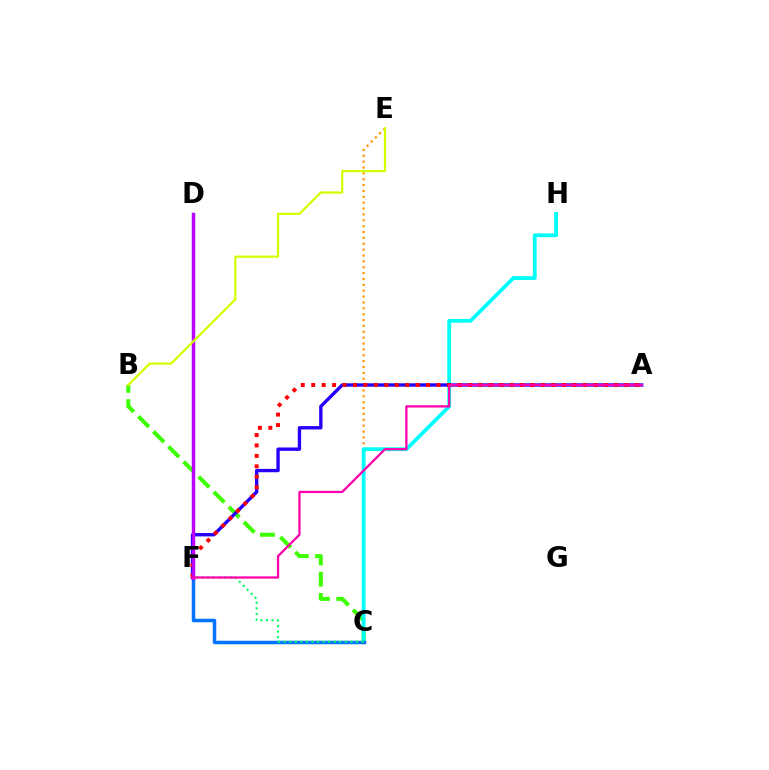{('B', 'C'): [{'color': '#3dff00', 'line_style': 'dashed', 'thickness': 2.9}], ('C', 'E'): [{'color': '#ff9400', 'line_style': 'dotted', 'thickness': 1.59}], ('C', 'H'): [{'color': '#00fff6', 'line_style': 'solid', 'thickness': 2.72}], ('C', 'F'): [{'color': '#0074ff', 'line_style': 'solid', 'thickness': 2.52}, {'color': '#00ff5c', 'line_style': 'dotted', 'thickness': 1.51}], ('A', 'F'): [{'color': '#2500ff', 'line_style': 'solid', 'thickness': 2.42}, {'color': '#ff0000', 'line_style': 'dotted', 'thickness': 2.84}, {'color': '#ff00ac', 'line_style': 'solid', 'thickness': 1.63}], ('D', 'F'): [{'color': '#b900ff', 'line_style': 'solid', 'thickness': 2.49}], ('B', 'E'): [{'color': '#d1ff00', 'line_style': 'solid', 'thickness': 1.61}]}